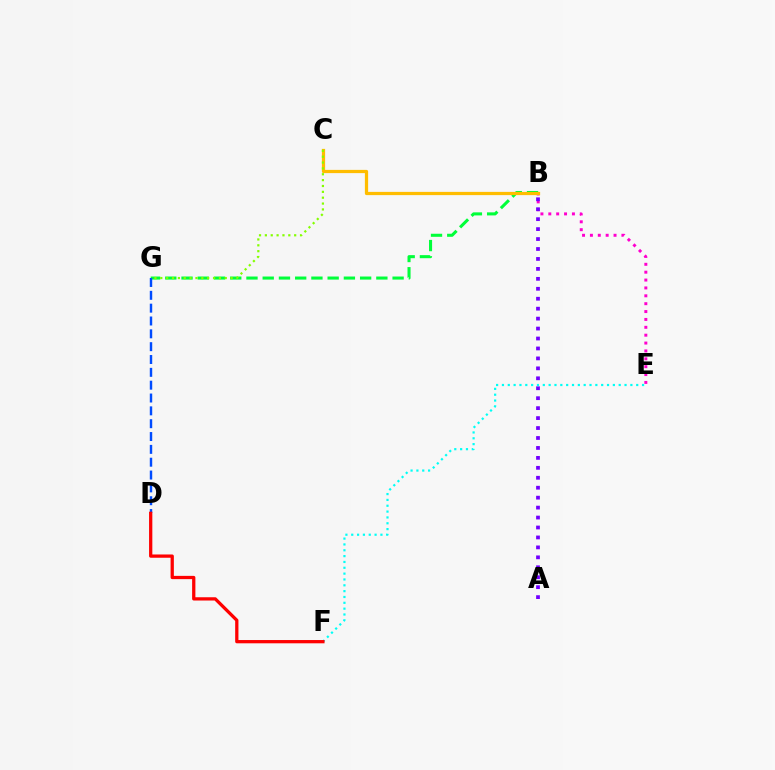{('B', 'G'): [{'color': '#00ff39', 'line_style': 'dashed', 'thickness': 2.21}], ('B', 'E'): [{'color': '#ff00cf', 'line_style': 'dotted', 'thickness': 2.14}], ('B', 'C'): [{'color': '#ffbd00', 'line_style': 'solid', 'thickness': 2.33}], ('C', 'G'): [{'color': '#84ff00', 'line_style': 'dotted', 'thickness': 1.59}], ('A', 'B'): [{'color': '#7200ff', 'line_style': 'dotted', 'thickness': 2.7}], ('E', 'F'): [{'color': '#00fff6', 'line_style': 'dotted', 'thickness': 1.59}], ('D', 'G'): [{'color': '#004bff', 'line_style': 'dashed', 'thickness': 1.74}], ('D', 'F'): [{'color': '#ff0000', 'line_style': 'solid', 'thickness': 2.35}]}